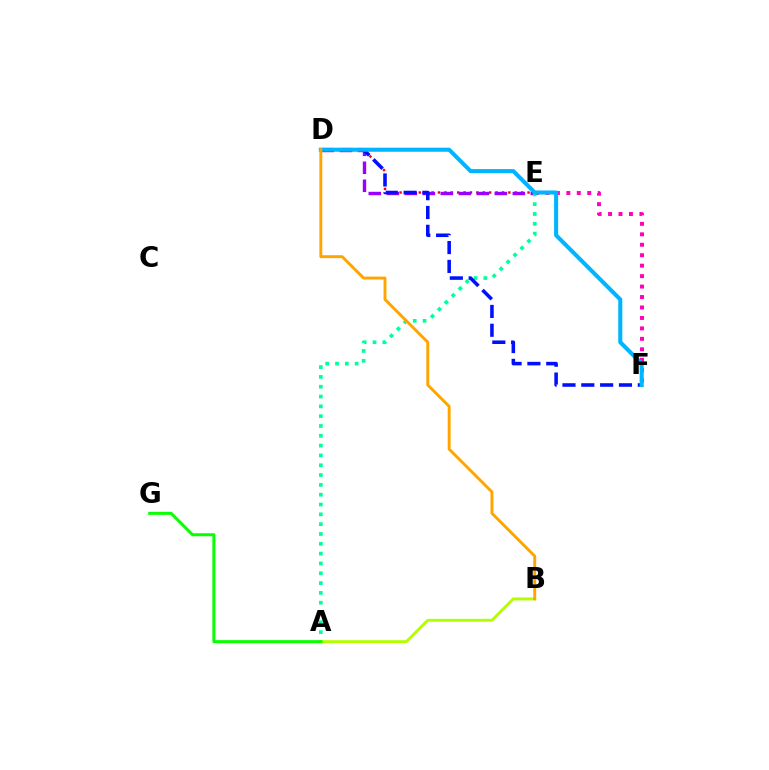{('E', 'F'): [{'color': '#ff00bd', 'line_style': 'dotted', 'thickness': 2.84}], ('D', 'E'): [{'color': '#ff0000', 'line_style': 'dotted', 'thickness': 1.74}, {'color': '#9b00ff', 'line_style': 'dashed', 'thickness': 2.45}], ('A', 'E'): [{'color': '#00ff9d', 'line_style': 'dotted', 'thickness': 2.67}], ('D', 'F'): [{'color': '#0010ff', 'line_style': 'dashed', 'thickness': 2.56}, {'color': '#00b5ff', 'line_style': 'solid', 'thickness': 2.92}], ('A', 'B'): [{'color': '#b3ff00', 'line_style': 'solid', 'thickness': 2.11}], ('A', 'G'): [{'color': '#08ff00', 'line_style': 'solid', 'thickness': 2.17}], ('B', 'D'): [{'color': '#ffa500', 'line_style': 'solid', 'thickness': 2.1}]}